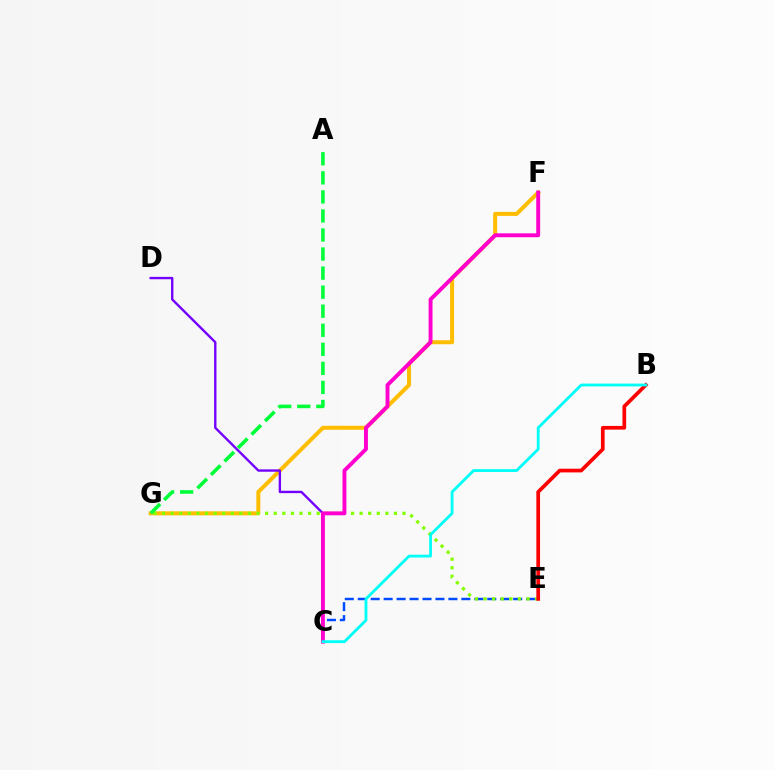{('F', 'G'): [{'color': '#ffbd00', 'line_style': 'solid', 'thickness': 2.88}], ('C', 'E'): [{'color': '#004bff', 'line_style': 'dashed', 'thickness': 1.76}], ('C', 'D'): [{'color': '#7200ff', 'line_style': 'solid', 'thickness': 1.7}], ('E', 'G'): [{'color': '#84ff00', 'line_style': 'dotted', 'thickness': 2.33}], ('B', 'E'): [{'color': '#ff0000', 'line_style': 'solid', 'thickness': 2.67}], ('C', 'F'): [{'color': '#ff00cf', 'line_style': 'solid', 'thickness': 2.8}], ('A', 'G'): [{'color': '#00ff39', 'line_style': 'dashed', 'thickness': 2.59}], ('B', 'C'): [{'color': '#00fff6', 'line_style': 'solid', 'thickness': 2.03}]}